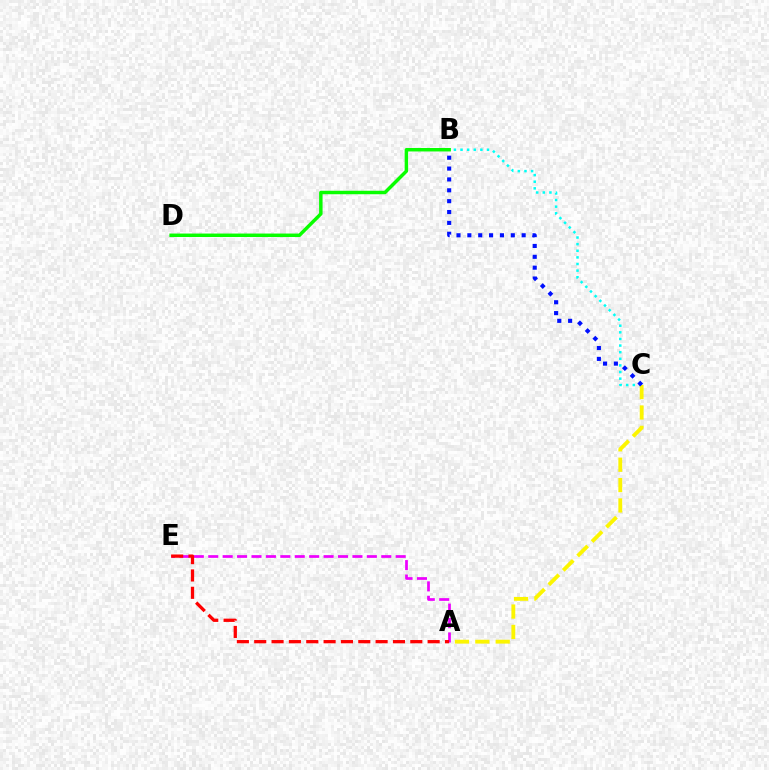{('A', 'E'): [{'color': '#ee00ff', 'line_style': 'dashed', 'thickness': 1.96}, {'color': '#ff0000', 'line_style': 'dashed', 'thickness': 2.36}], ('B', 'C'): [{'color': '#00fff6', 'line_style': 'dotted', 'thickness': 1.8}, {'color': '#0010ff', 'line_style': 'dotted', 'thickness': 2.95}], ('B', 'D'): [{'color': '#08ff00', 'line_style': 'solid', 'thickness': 2.5}], ('A', 'C'): [{'color': '#fcf500', 'line_style': 'dashed', 'thickness': 2.77}]}